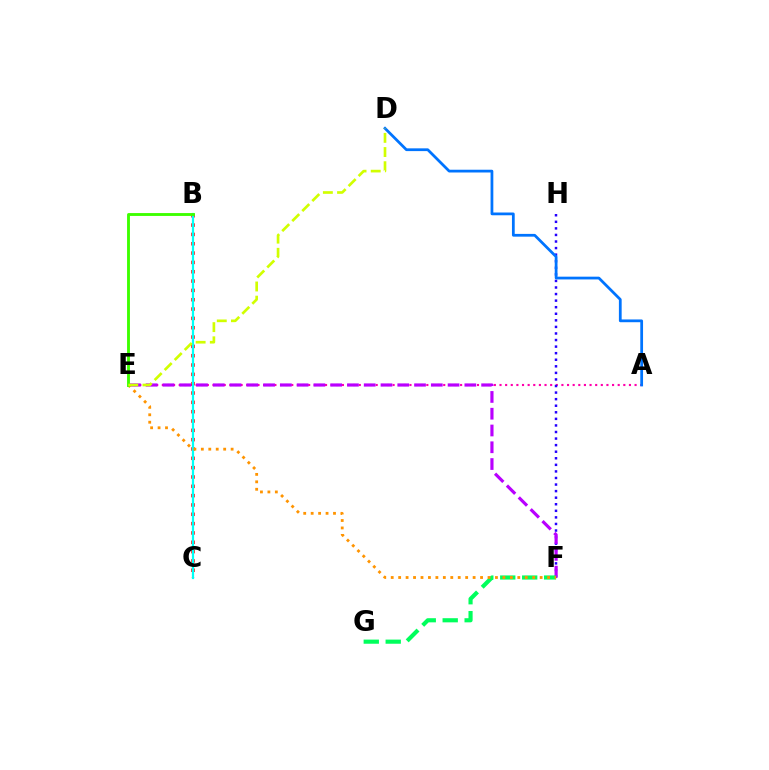{('A', 'E'): [{'color': '#ff00ac', 'line_style': 'dotted', 'thickness': 1.53}], ('B', 'C'): [{'color': '#ff0000', 'line_style': 'dotted', 'thickness': 2.53}, {'color': '#00fff6', 'line_style': 'solid', 'thickness': 1.59}], ('F', 'H'): [{'color': '#2500ff', 'line_style': 'dotted', 'thickness': 1.78}], ('E', 'F'): [{'color': '#b900ff', 'line_style': 'dashed', 'thickness': 2.28}, {'color': '#ff9400', 'line_style': 'dotted', 'thickness': 2.02}], ('A', 'D'): [{'color': '#0074ff', 'line_style': 'solid', 'thickness': 1.99}], ('F', 'G'): [{'color': '#00ff5c', 'line_style': 'dashed', 'thickness': 2.98}], ('B', 'E'): [{'color': '#3dff00', 'line_style': 'solid', 'thickness': 2.07}], ('D', 'E'): [{'color': '#d1ff00', 'line_style': 'dashed', 'thickness': 1.93}]}